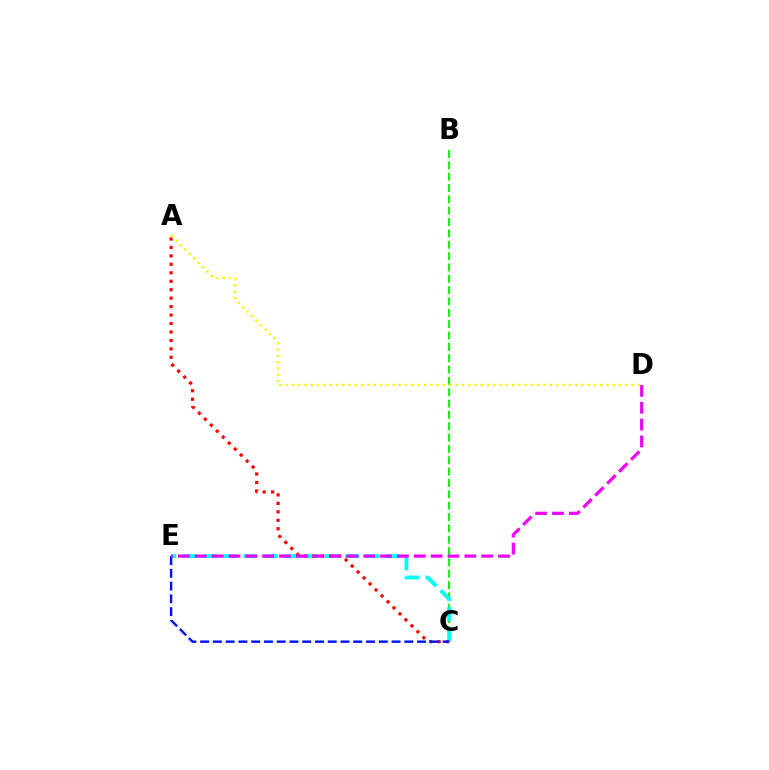{('B', 'C'): [{'color': '#08ff00', 'line_style': 'dashed', 'thickness': 1.54}], ('C', 'E'): [{'color': '#00fff6', 'line_style': 'dashed', 'thickness': 2.76}, {'color': '#0010ff', 'line_style': 'dashed', 'thickness': 1.73}], ('A', 'C'): [{'color': '#ff0000', 'line_style': 'dotted', 'thickness': 2.3}], ('D', 'E'): [{'color': '#ee00ff', 'line_style': 'dashed', 'thickness': 2.29}], ('A', 'D'): [{'color': '#fcf500', 'line_style': 'dotted', 'thickness': 1.71}]}